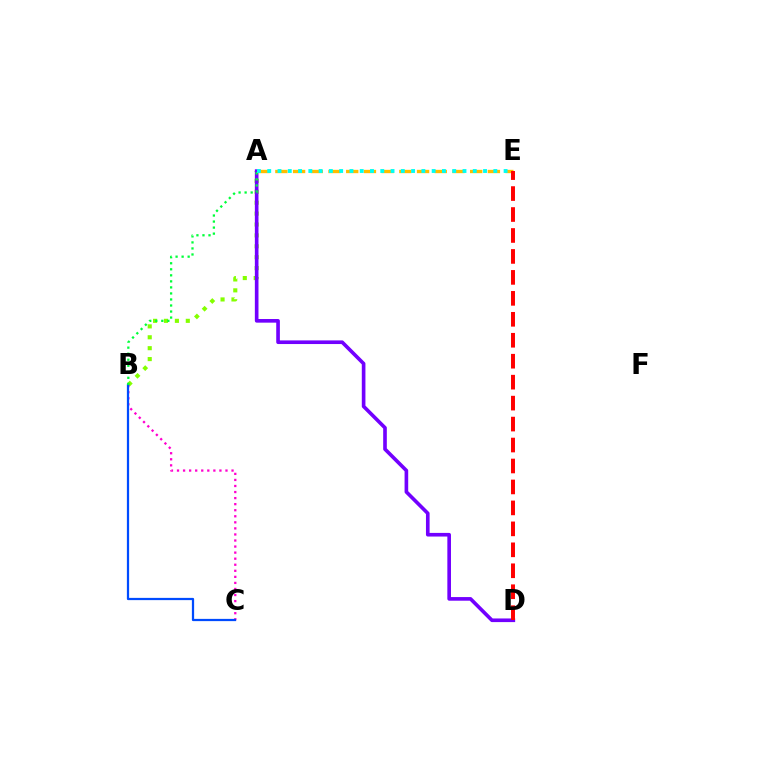{('A', 'B'): [{'color': '#84ff00', 'line_style': 'dotted', 'thickness': 2.96}, {'color': '#00ff39', 'line_style': 'dotted', 'thickness': 1.64}], ('A', 'D'): [{'color': '#7200ff', 'line_style': 'solid', 'thickness': 2.62}], ('A', 'E'): [{'color': '#ffbd00', 'line_style': 'dashed', 'thickness': 2.41}, {'color': '#00fff6', 'line_style': 'dotted', 'thickness': 2.79}], ('B', 'C'): [{'color': '#ff00cf', 'line_style': 'dotted', 'thickness': 1.65}, {'color': '#004bff', 'line_style': 'solid', 'thickness': 1.61}], ('D', 'E'): [{'color': '#ff0000', 'line_style': 'dashed', 'thickness': 2.85}]}